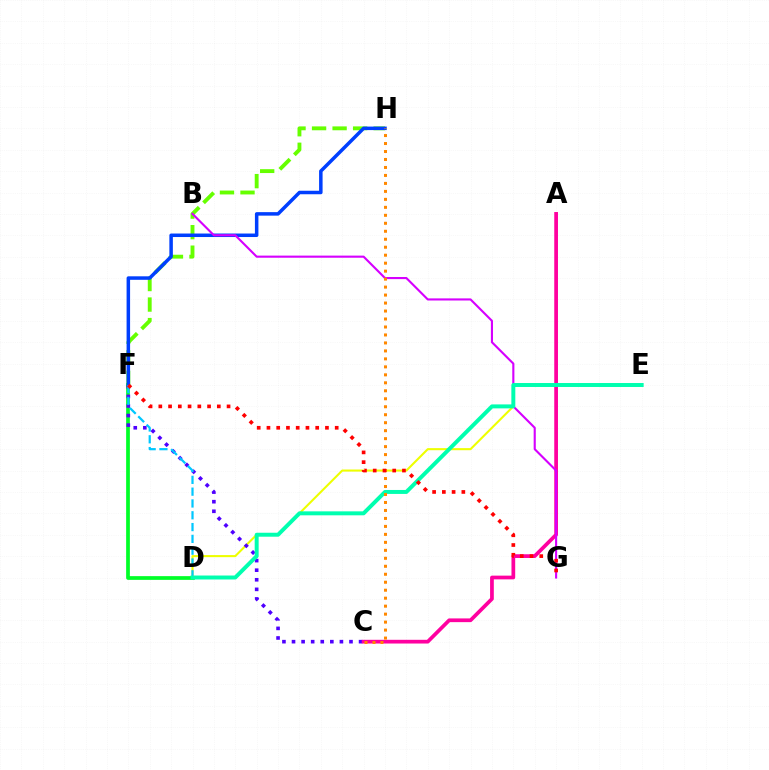{('F', 'H'): [{'color': '#66ff00', 'line_style': 'dashed', 'thickness': 2.79}, {'color': '#003fff', 'line_style': 'solid', 'thickness': 2.52}], ('D', 'E'): [{'color': '#eeff00', 'line_style': 'solid', 'thickness': 1.5}, {'color': '#00ffaf', 'line_style': 'solid', 'thickness': 2.85}], ('D', 'F'): [{'color': '#00ff27', 'line_style': 'solid', 'thickness': 2.68}, {'color': '#00c7ff', 'line_style': 'dashed', 'thickness': 1.6}], ('C', 'F'): [{'color': '#4f00ff', 'line_style': 'dotted', 'thickness': 2.6}], ('A', 'C'): [{'color': '#ff00a0', 'line_style': 'solid', 'thickness': 2.68}], ('B', 'G'): [{'color': '#d600ff', 'line_style': 'solid', 'thickness': 1.52}], ('C', 'H'): [{'color': '#ff8800', 'line_style': 'dotted', 'thickness': 2.17}], ('F', 'G'): [{'color': '#ff0000', 'line_style': 'dotted', 'thickness': 2.65}]}